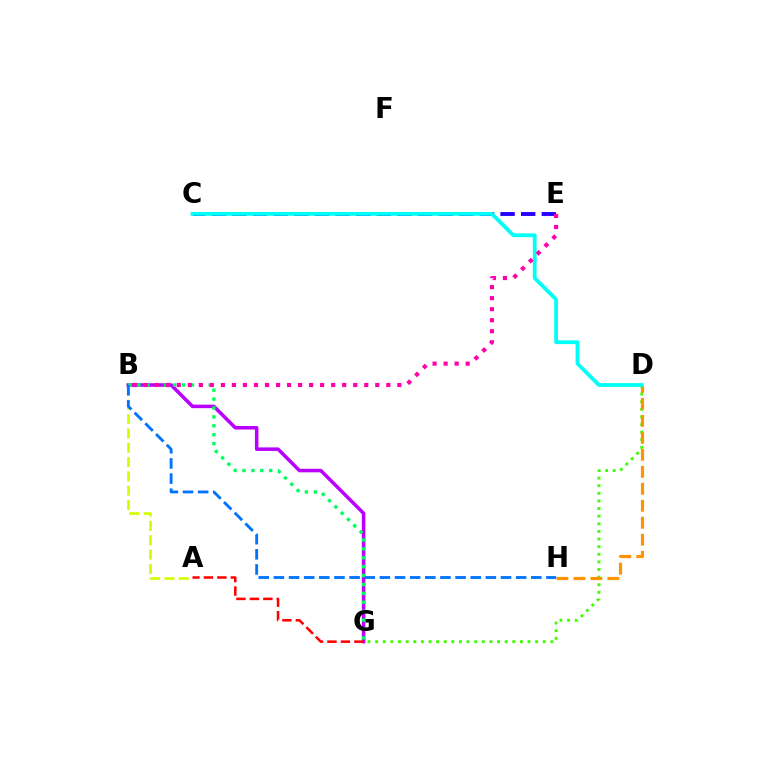{('A', 'B'): [{'color': '#d1ff00', 'line_style': 'dashed', 'thickness': 1.94}], ('D', 'G'): [{'color': '#3dff00', 'line_style': 'dotted', 'thickness': 2.07}], ('B', 'G'): [{'color': '#b900ff', 'line_style': 'solid', 'thickness': 2.54}, {'color': '#00ff5c', 'line_style': 'dotted', 'thickness': 2.42}], ('C', 'E'): [{'color': '#2500ff', 'line_style': 'dashed', 'thickness': 2.8}], ('D', 'H'): [{'color': '#ff9400', 'line_style': 'dashed', 'thickness': 2.31}], ('C', 'D'): [{'color': '#00fff6', 'line_style': 'solid', 'thickness': 2.72}], ('A', 'G'): [{'color': '#ff0000', 'line_style': 'dashed', 'thickness': 1.83}], ('B', 'H'): [{'color': '#0074ff', 'line_style': 'dashed', 'thickness': 2.06}], ('B', 'E'): [{'color': '#ff00ac', 'line_style': 'dotted', 'thickness': 3.0}]}